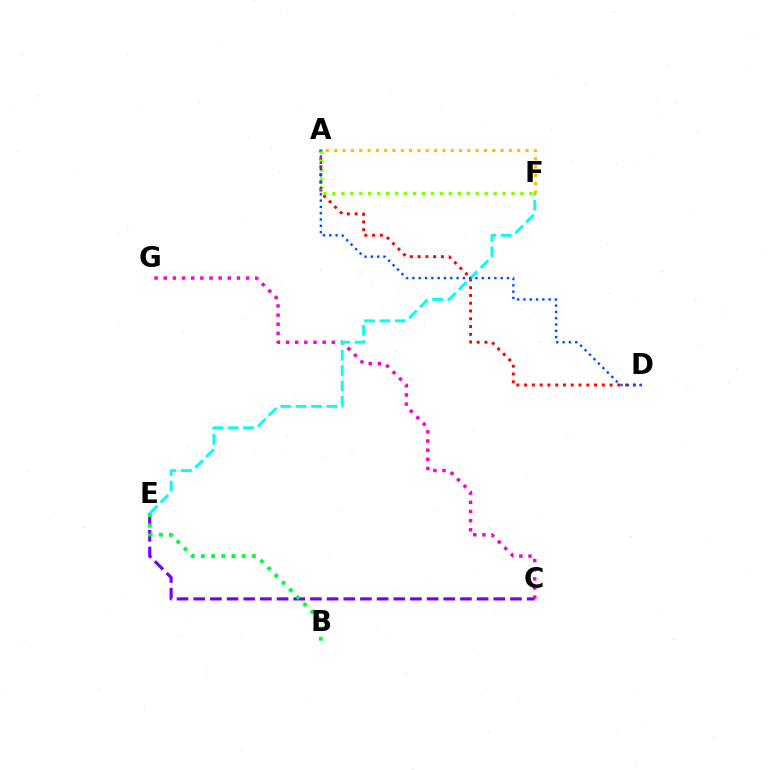{('A', 'D'): [{'color': '#ff0000', 'line_style': 'dotted', 'thickness': 2.11}, {'color': '#004bff', 'line_style': 'dotted', 'thickness': 1.71}], ('C', 'E'): [{'color': '#7200ff', 'line_style': 'dashed', 'thickness': 2.26}], ('C', 'G'): [{'color': '#ff00cf', 'line_style': 'dotted', 'thickness': 2.49}], ('B', 'E'): [{'color': '#00ff39', 'line_style': 'dotted', 'thickness': 2.77}], ('E', 'F'): [{'color': '#00fff6', 'line_style': 'dashed', 'thickness': 2.09}], ('A', 'F'): [{'color': '#84ff00', 'line_style': 'dotted', 'thickness': 2.43}, {'color': '#ffbd00', 'line_style': 'dotted', 'thickness': 2.26}]}